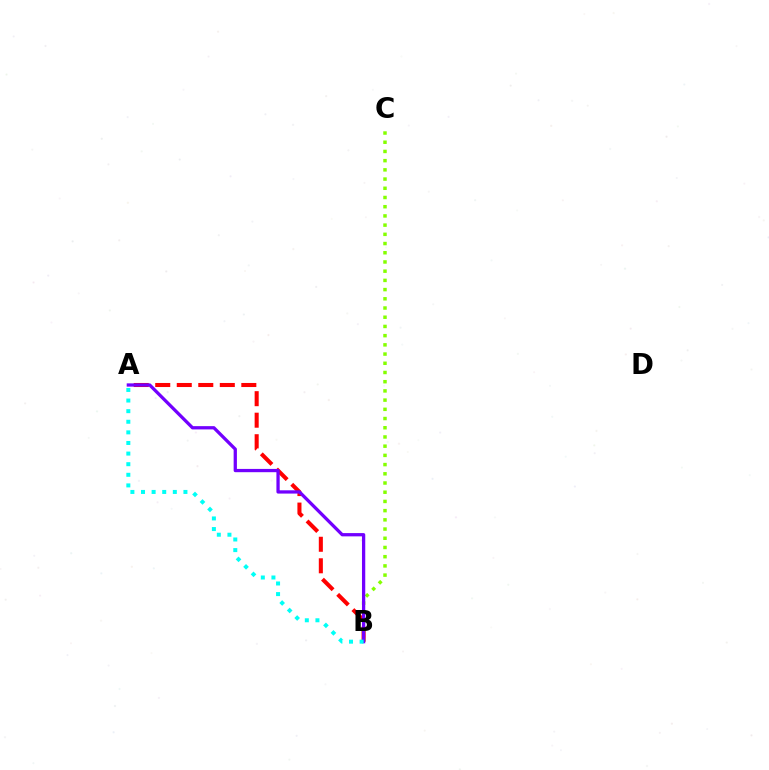{('A', 'B'): [{'color': '#ff0000', 'line_style': 'dashed', 'thickness': 2.92}, {'color': '#7200ff', 'line_style': 'solid', 'thickness': 2.36}, {'color': '#00fff6', 'line_style': 'dotted', 'thickness': 2.88}], ('B', 'C'): [{'color': '#84ff00', 'line_style': 'dotted', 'thickness': 2.5}]}